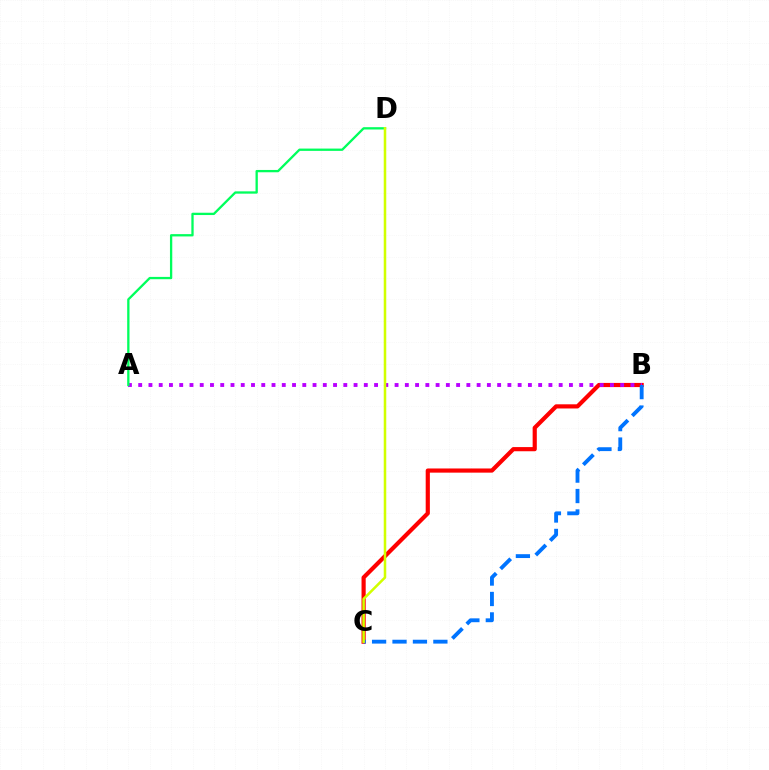{('B', 'C'): [{'color': '#ff0000', 'line_style': 'solid', 'thickness': 3.0}, {'color': '#0074ff', 'line_style': 'dashed', 'thickness': 2.78}], ('A', 'B'): [{'color': '#b900ff', 'line_style': 'dotted', 'thickness': 2.79}], ('A', 'D'): [{'color': '#00ff5c', 'line_style': 'solid', 'thickness': 1.66}], ('C', 'D'): [{'color': '#d1ff00', 'line_style': 'solid', 'thickness': 1.82}]}